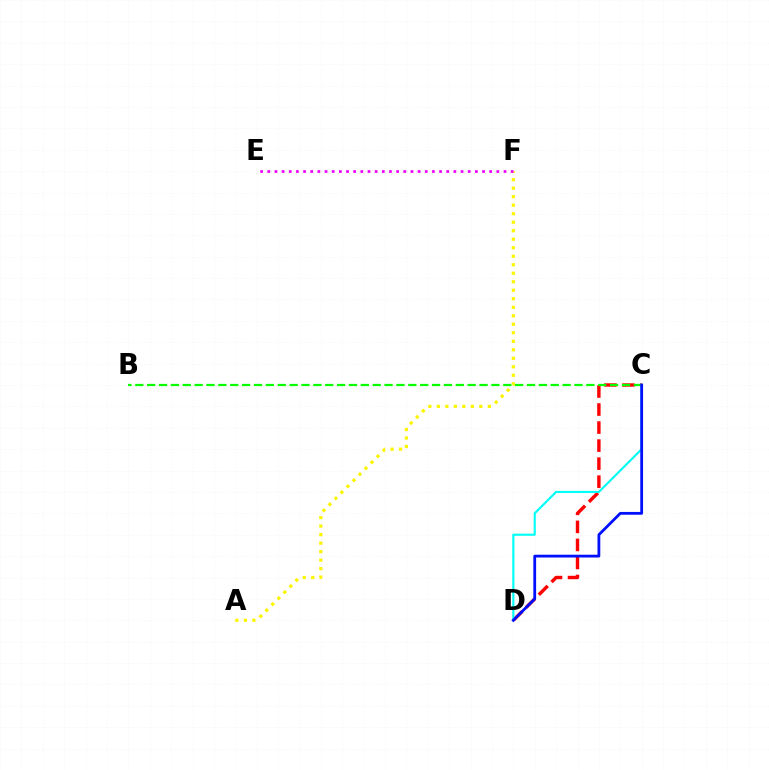{('C', 'D'): [{'color': '#ff0000', 'line_style': 'dashed', 'thickness': 2.45}, {'color': '#00fff6', 'line_style': 'solid', 'thickness': 1.53}, {'color': '#0010ff', 'line_style': 'solid', 'thickness': 2.01}], ('A', 'F'): [{'color': '#fcf500', 'line_style': 'dotted', 'thickness': 2.31}], ('B', 'C'): [{'color': '#08ff00', 'line_style': 'dashed', 'thickness': 1.61}], ('E', 'F'): [{'color': '#ee00ff', 'line_style': 'dotted', 'thickness': 1.94}]}